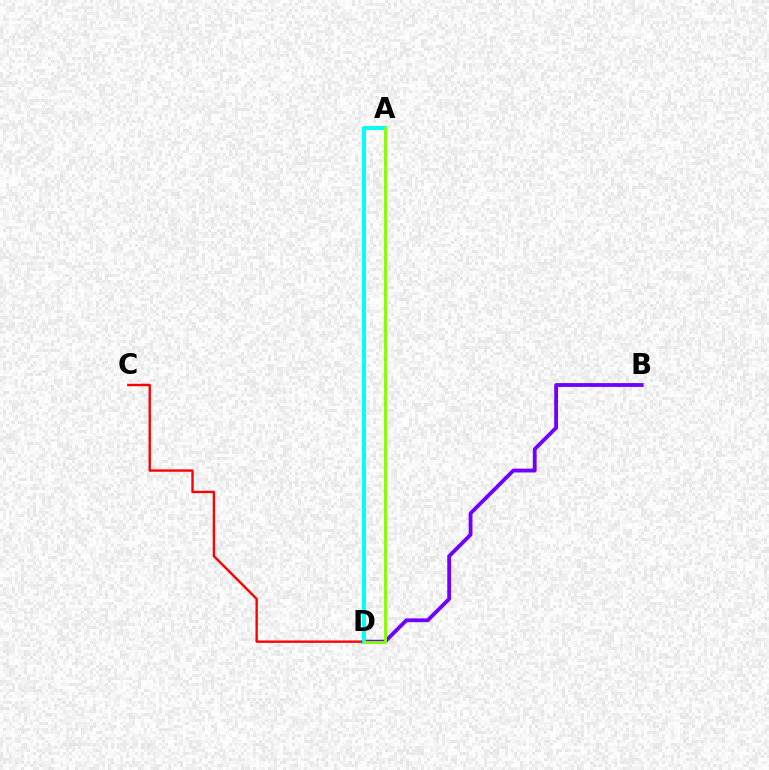{('B', 'D'): [{'color': '#7200ff', 'line_style': 'solid', 'thickness': 2.75}], ('C', 'D'): [{'color': '#ff0000', 'line_style': 'solid', 'thickness': 1.71}], ('A', 'D'): [{'color': '#00fff6', 'line_style': 'solid', 'thickness': 2.81}, {'color': '#84ff00', 'line_style': 'solid', 'thickness': 2.08}]}